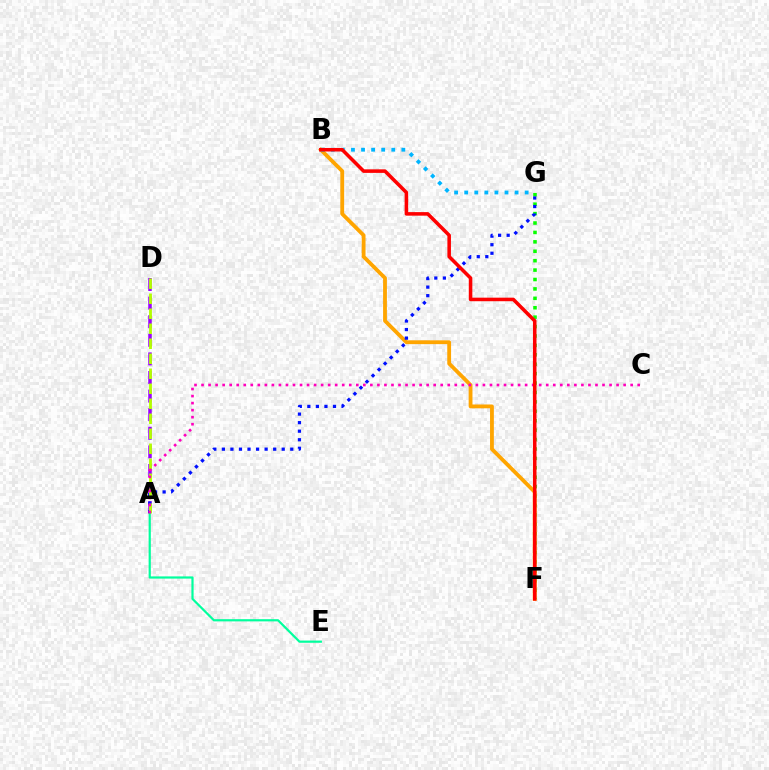{('F', 'G'): [{'color': '#08ff00', 'line_style': 'dotted', 'thickness': 2.56}], ('A', 'D'): [{'color': '#9b00ff', 'line_style': 'dashed', 'thickness': 2.53}, {'color': '#b3ff00', 'line_style': 'dashed', 'thickness': 2.04}], ('B', 'F'): [{'color': '#ffa500', 'line_style': 'solid', 'thickness': 2.75}, {'color': '#ff0000', 'line_style': 'solid', 'thickness': 2.55}], ('A', 'E'): [{'color': '#00ff9d', 'line_style': 'solid', 'thickness': 1.59}], ('B', 'G'): [{'color': '#00b5ff', 'line_style': 'dotted', 'thickness': 2.74}], ('A', 'G'): [{'color': '#0010ff', 'line_style': 'dotted', 'thickness': 2.32}], ('A', 'C'): [{'color': '#ff00bd', 'line_style': 'dotted', 'thickness': 1.91}]}